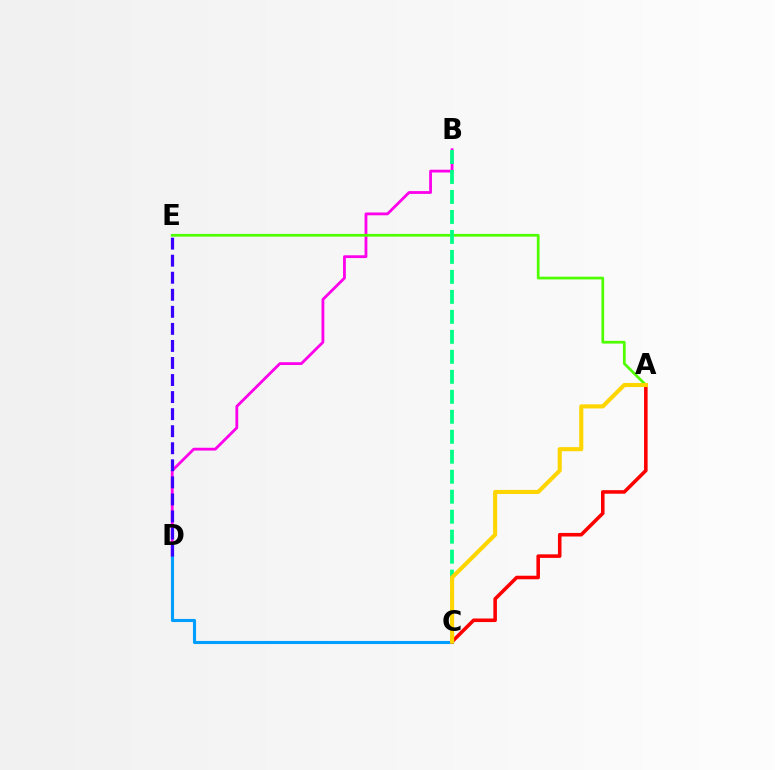{('B', 'D'): [{'color': '#ff00ed', 'line_style': 'solid', 'thickness': 2.02}], ('A', 'E'): [{'color': '#4fff00', 'line_style': 'solid', 'thickness': 1.97}], ('B', 'C'): [{'color': '#00ff86', 'line_style': 'dashed', 'thickness': 2.71}], ('C', 'D'): [{'color': '#009eff', 'line_style': 'solid', 'thickness': 2.23}], ('D', 'E'): [{'color': '#3700ff', 'line_style': 'dashed', 'thickness': 2.32}], ('A', 'C'): [{'color': '#ff0000', 'line_style': 'solid', 'thickness': 2.56}, {'color': '#ffd500', 'line_style': 'solid', 'thickness': 2.95}]}